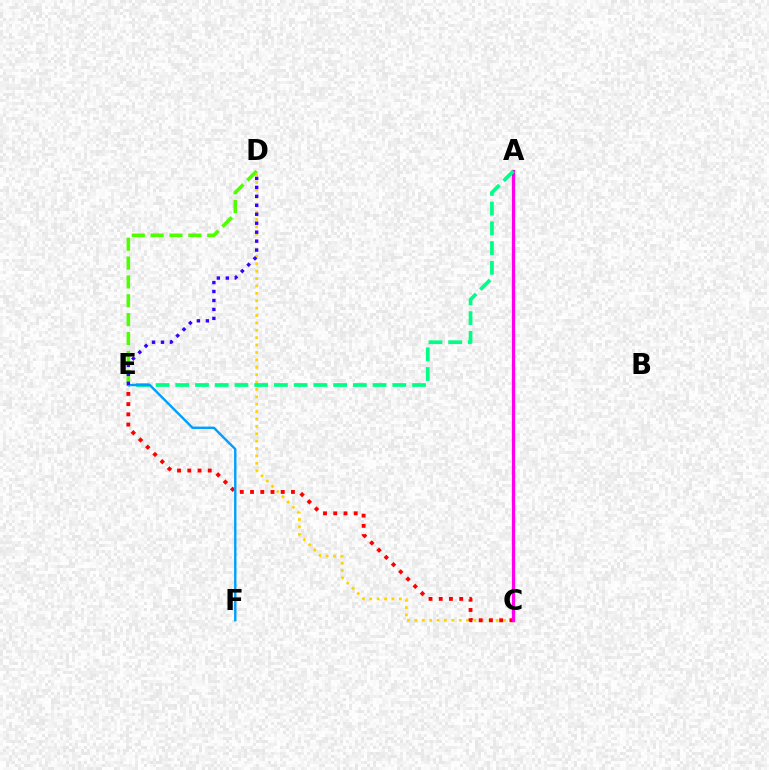{('C', 'D'): [{'color': '#ffd500', 'line_style': 'dotted', 'thickness': 2.01}], ('C', 'E'): [{'color': '#ff0000', 'line_style': 'dotted', 'thickness': 2.78}], ('A', 'C'): [{'color': '#ff00ed', 'line_style': 'solid', 'thickness': 2.34}], ('D', 'E'): [{'color': '#4fff00', 'line_style': 'dashed', 'thickness': 2.56}, {'color': '#3700ff', 'line_style': 'dotted', 'thickness': 2.43}], ('A', 'E'): [{'color': '#00ff86', 'line_style': 'dashed', 'thickness': 2.68}], ('E', 'F'): [{'color': '#009eff', 'line_style': 'solid', 'thickness': 1.71}]}